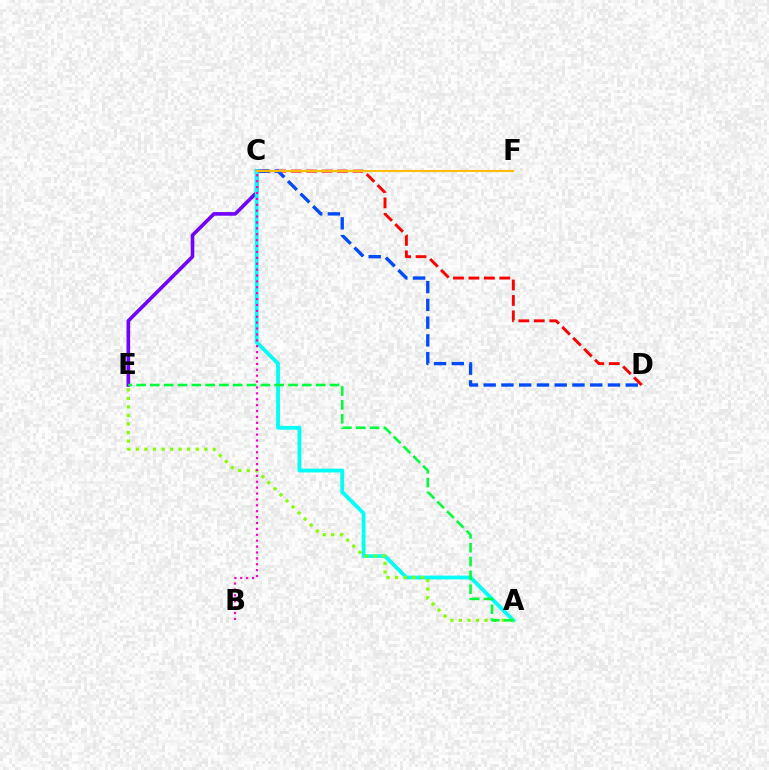{('C', 'E'): [{'color': '#7200ff', 'line_style': 'solid', 'thickness': 2.6}], ('C', 'D'): [{'color': '#ff0000', 'line_style': 'dashed', 'thickness': 2.1}, {'color': '#004bff', 'line_style': 'dashed', 'thickness': 2.41}], ('A', 'C'): [{'color': '#00fff6', 'line_style': 'solid', 'thickness': 2.74}], ('A', 'E'): [{'color': '#84ff00', 'line_style': 'dotted', 'thickness': 2.32}, {'color': '#00ff39', 'line_style': 'dashed', 'thickness': 1.88}], ('B', 'C'): [{'color': '#ff00cf', 'line_style': 'dotted', 'thickness': 1.6}], ('C', 'F'): [{'color': '#ffbd00', 'line_style': 'solid', 'thickness': 1.51}]}